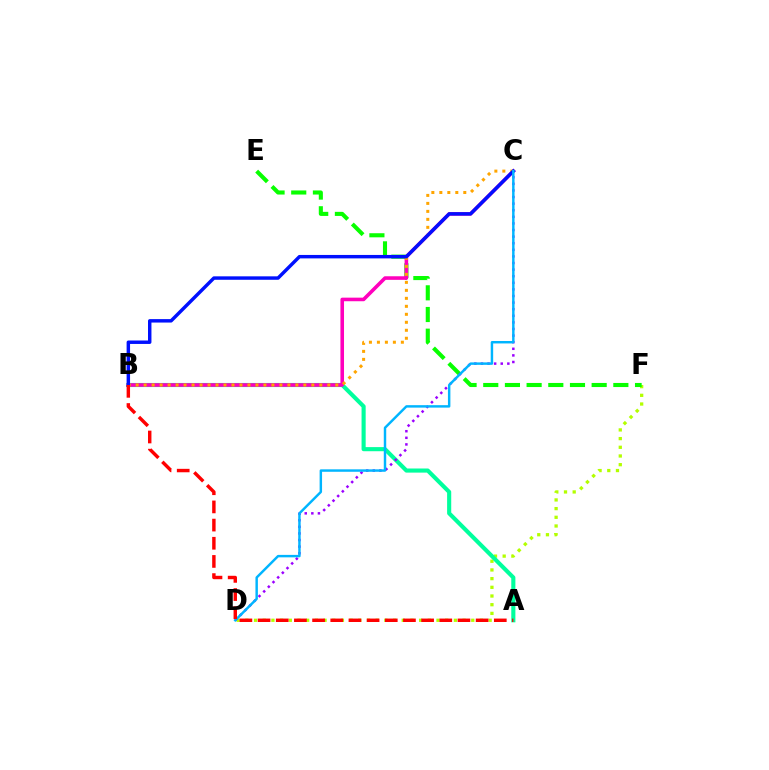{('D', 'F'): [{'color': '#b3ff00', 'line_style': 'dotted', 'thickness': 2.36}], ('A', 'B'): [{'color': '#00ff9d', 'line_style': 'solid', 'thickness': 2.96}, {'color': '#ff0000', 'line_style': 'dashed', 'thickness': 2.47}], ('E', 'F'): [{'color': '#08ff00', 'line_style': 'dashed', 'thickness': 2.95}], ('B', 'C'): [{'color': '#ff00bd', 'line_style': 'solid', 'thickness': 2.58}, {'color': '#ffa500', 'line_style': 'dotted', 'thickness': 2.17}, {'color': '#0010ff', 'line_style': 'solid', 'thickness': 2.48}], ('C', 'D'): [{'color': '#9b00ff', 'line_style': 'dotted', 'thickness': 1.79}, {'color': '#00b5ff', 'line_style': 'solid', 'thickness': 1.76}]}